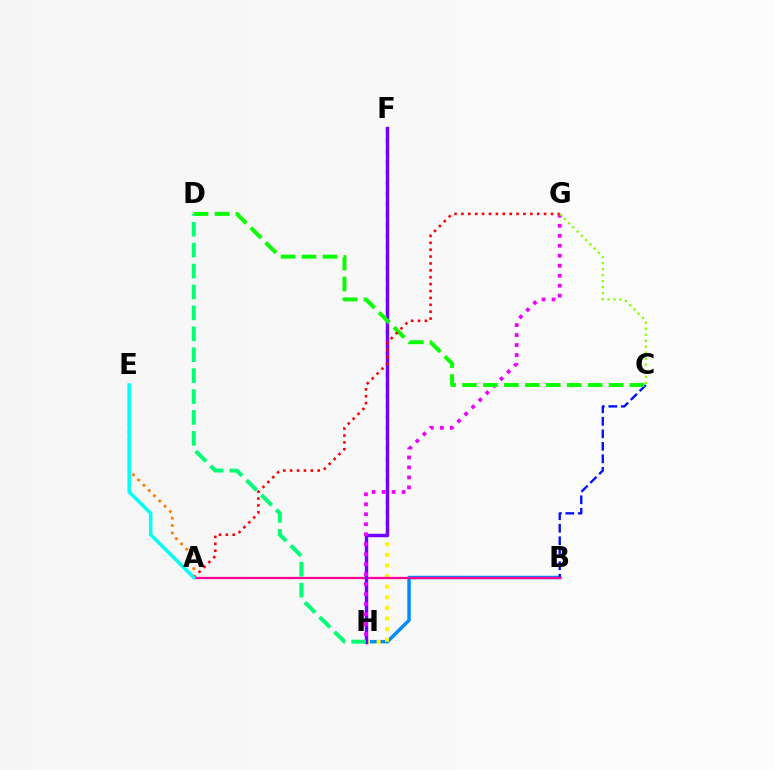{('B', 'H'): [{'color': '#008cff', 'line_style': 'solid', 'thickness': 2.5}], ('F', 'H'): [{'color': '#fcf500', 'line_style': 'dotted', 'thickness': 2.88}, {'color': '#7200ff', 'line_style': 'solid', 'thickness': 2.46}], ('B', 'C'): [{'color': '#0010ff', 'line_style': 'dashed', 'thickness': 1.7}], ('A', 'B'): [{'color': '#ff0094', 'line_style': 'solid', 'thickness': 1.64}], ('G', 'H'): [{'color': '#ee00ff', 'line_style': 'dotted', 'thickness': 2.71}], ('A', 'E'): [{'color': '#ff7c00', 'line_style': 'dotted', 'thickness': 2.02}, {'color': '#00fff6', 'line_style': 'solid', 'thickness': 2.51}], ('C', 'D'): [{'color': '#08ff00', 'line_style': 'dashed', 'thickness': 2.84}], ('C', 'G'): [{'color': '#84ff00', 'line_style': 'dotted', 'thickness': 1.63}], ('A', 'G'): [{'color': '#ff0000', 'line_style': 'dotted', 'thickness': 1.87}], ('D', 'H'): [{'color': '#00ff74', 'line_style': 'dashed', 'thickness': 2.84}]}